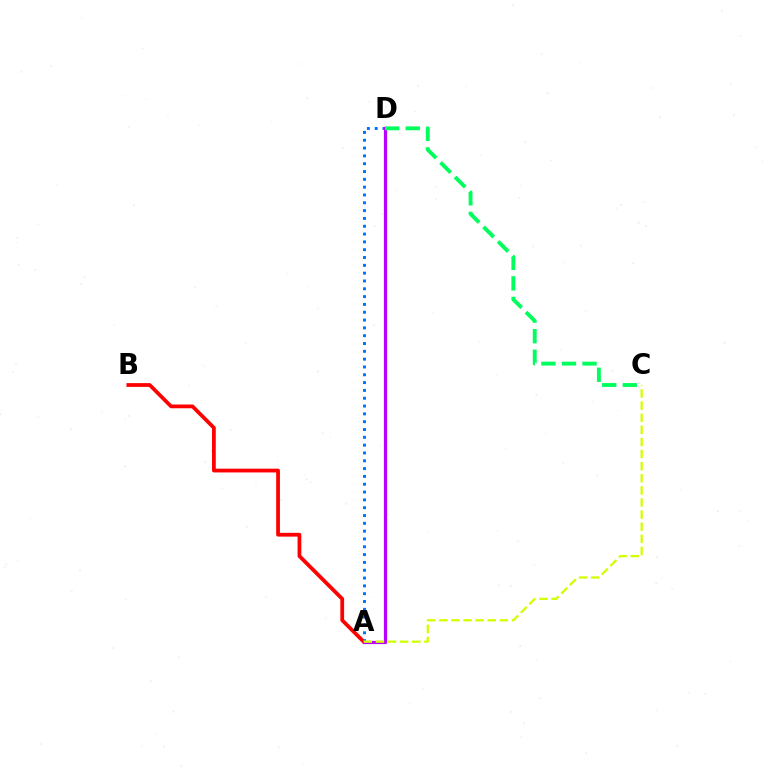{('A', 'B'): [{'color': '#ff0000', 'line_style': 'solid', 'thickness': 2.71}], ('A', 'D'): [{'color': '#0074ff', 'line_style': 'dotted', 'thickness': 2.12}, {'color': '#b900ff', 'line_style': 'solid', 'thickness': 2.31}], ('A', 'C'): [{'color': '#d1ff00', 'line_style': 'dashed', 'thickness': 1.65}], ('C', 'D'): [{'color': '#00ff5c', 'line_style': 'dashed', 'thickness': 2.79}]}